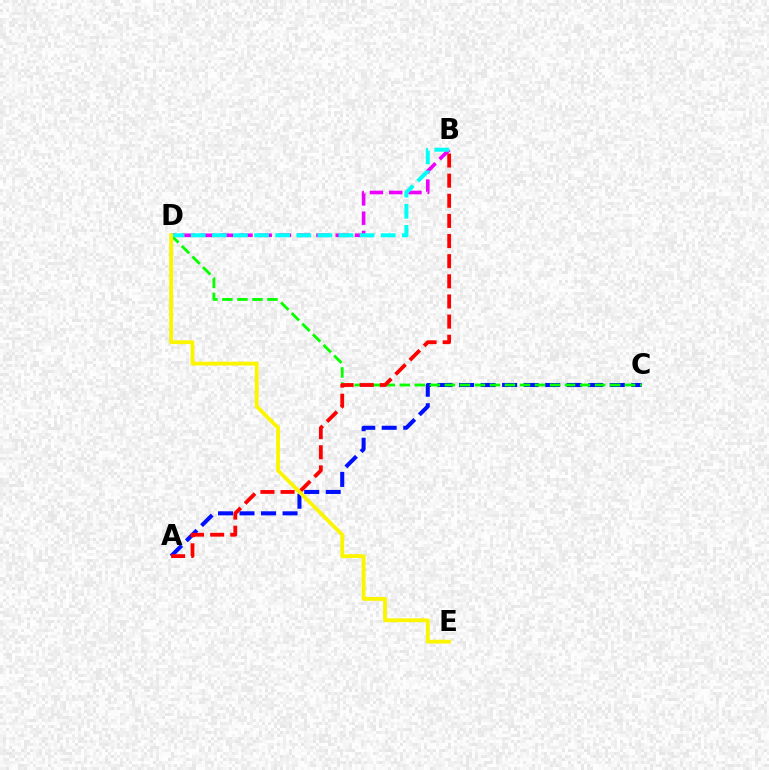{('B', 'D'): [{'color': '#ee00ff', 'line_style': 'dashed', 'thickness': 2.61}, {'color': '#00fff6', 'line_style': 'dashed', 'thickness': 2.87}], ('A', 'C'): [{'color': '#0010ff', 'line_style': 'dashed', 'thickness': 2.92}], ('C', 'D'): [{'color': '#08ff00', 'line_style': 'dashed', 'thickness': 2.04}], ('A', 'B'): [{'color': '#ff0000', 'line_style': 'dashed', 'thickness': 2.74}], ('D', 'E'): [{'color': '#fcf500', 'line_style': 'solid', 'thickness': 2.76}]}